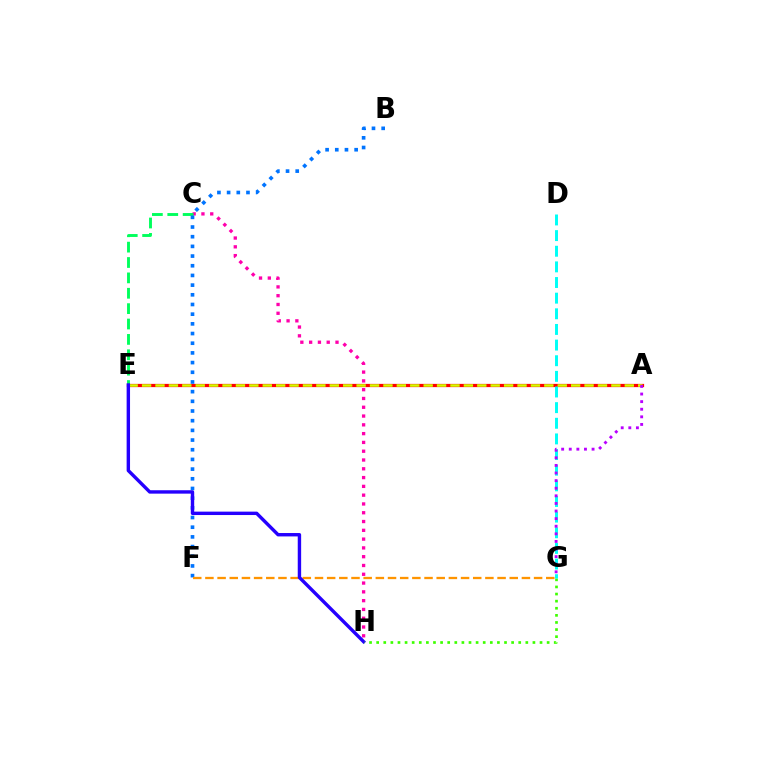{('C', 'H'): [{'color': '#ff00ac', 'line_style': 'dotted', 'thickness': 2.39}], ('A', 'E'): [{'color': '#ff0000', 'line_style': 'solid', 'thickness': 2.33}, {'color': '#d1ff00', 'line_style': 'dashed', 'thickness': 1.82}], ('C', 'E'): [{'color': '#00ff5c', 'line_style': 'dashed', 'thickness': 2.09}], ('B', 'F'): [{'color': '#0074ff', 'line_style': 'dotted', 'thickness': 2.63}], ('F', 'G'): [{'color': '#ff9400', 'line_style': 'dashed', 'thickness': 1.65}], ('E', 'H'): [{'color': '#2500ff', 'line_style': 'solid', 'thickness': 2.45}], ('G', 'H'): [{'color': '#3dff00', 'line_style': 'dotted', 'thickness': 1.93}], ('D', 'G'): [{'color': '#00fff6', 'line_style': 'dashed', 'thickness': 2.12}], ('A', 'G'): [{'color': '#b900ff', 'line_style': 'dotted', 'thickness': 2.07}]}